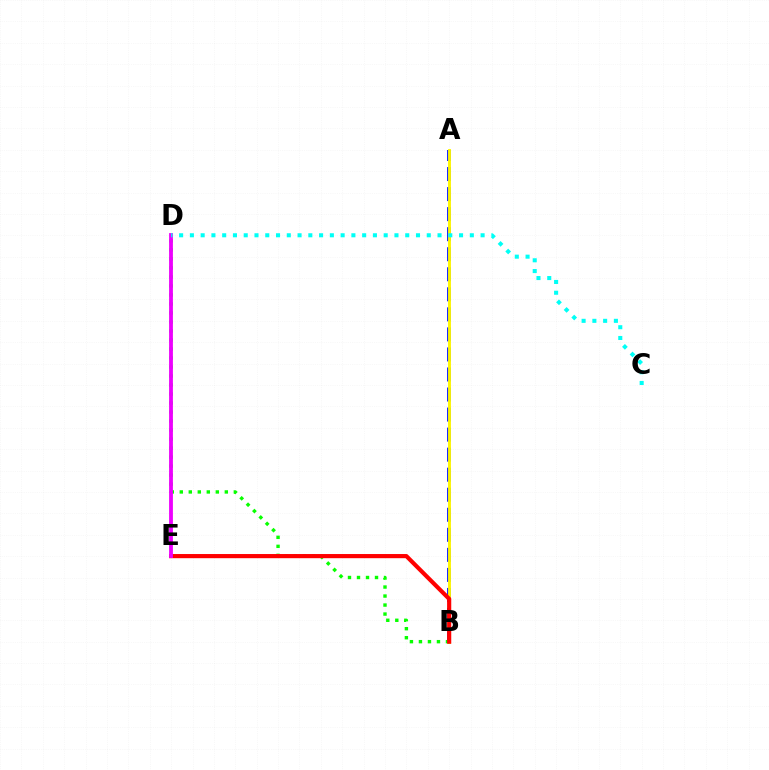{('A', 'B'): [{'color': '#0010ff', 'line_style': 'dashed', 'thickness': 2.72}, {'color': '#fcf500', 'line_style': 'solid', 'thickness': 2.07}], ('B', 'D'): [{'color': '#08ff00', 'line_style': 'dotted', 'thickness': 2.45}], ('B', 'E'): [{'color': '#ff0000', 'line_style': 'solid', 'thickness': 3.0}], ('D', 'E'): [{'color': '#ee00ff', 'line_style': 'solid', 'thickness': 2.75}], ('C', 'D'): [{'color': '#00fff6', 'line_style': 'dotted', 'thickness': 2.93}]}